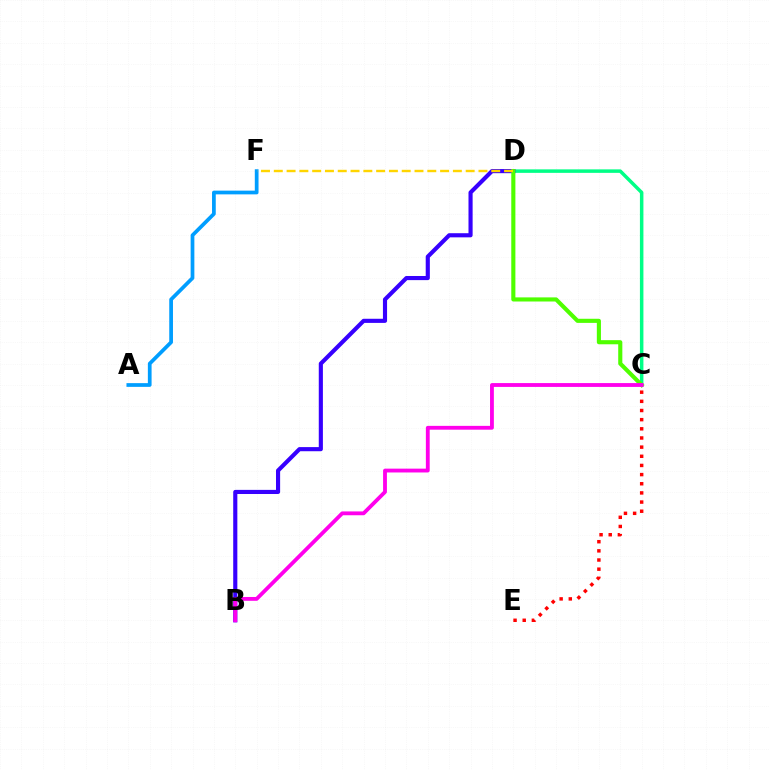{('C', 'E'): [{'color': '#ff0000', 'line_style': 'dotted', 'thickness': 2.49}], ('C', 'D'): [{'color': '#00ff86', 'line_style': 'solid', 'thickness': 2.52}, {'color': '#4fff00', 'line_style': 'solid', 'thickness': 2.97}], ('B', 'D'): [{'color': '#3700ff', 'line_style': 'solid', 'thickness': 2.97}], ('A', 'F'): [{'color': '#009eff', 'line_style': 'solid', 'thickness': 2.69}], ('D', 'F'): [{'color': '#ffd500', 'line_style': 'dashed', 'thickness': 1.74}], ('B', 'C'): [{'color': '#ff00ed', 'line_style': 'solid', 'thickness': 2.75}]}